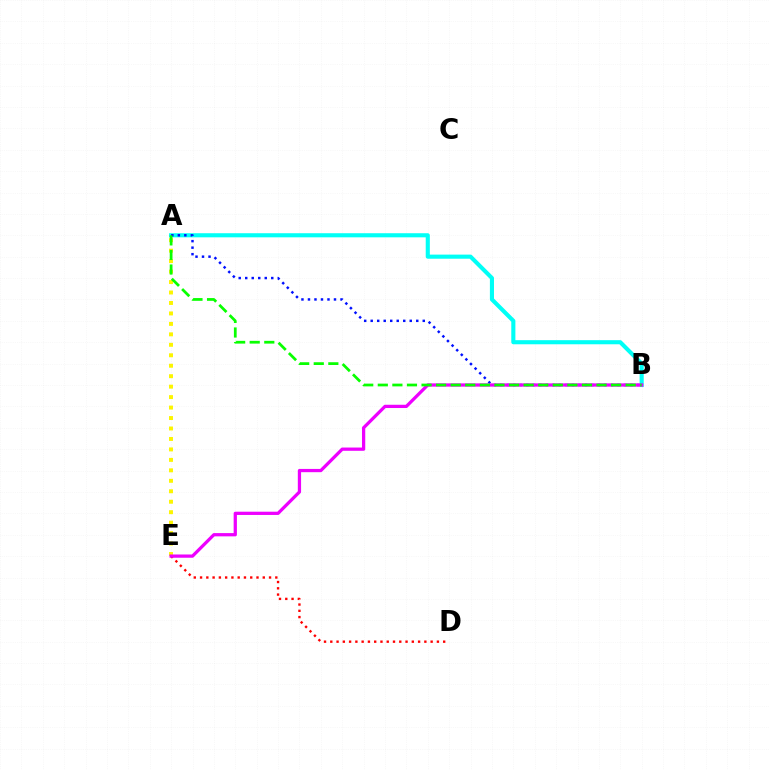{('A', 'B'): [{'color': '#00fff6', 'line_style': 'solid', 'thickness': 2.95}, {'color': '#0010ff', 'line_style': 'dotted', 'thickness': 1.77}, {'color': '#08ff00', 'line_style': 'dashed', 'thickness': 1.98}], ('A', 'E'): [{'color': '#fcf500', 'line_style': 'dotted', 'thickness': 2.84}], ('D', 'E'): [{'color': '#ff0000', 'line_style': 'dotted', 'thickness': 1.7}], ('B', 'E'): [{'color': '#ee00ff', 'line_style': 'solid', 'thickness': 2.35}]}